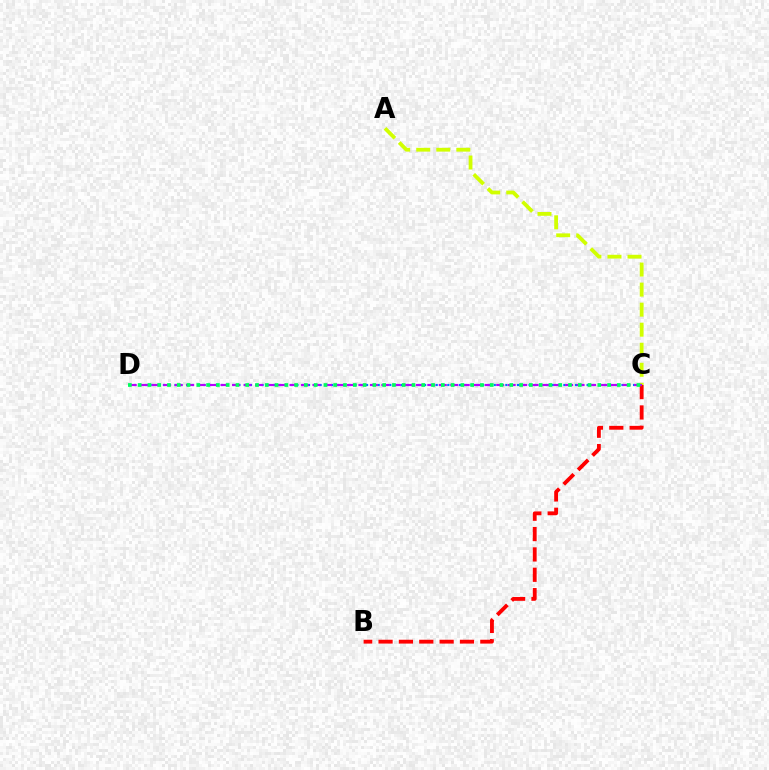{('C', 'D'): [{'color': '#0074ff', 'line_style': 'dotted', 'thickness': 1.58}, {'color': '#b900ff', 'line_style': 'dashed', 'thickness': 1.56}, {'color': '#00ff5c', 'line_style': 'dotted', 'thickness': 2.66}], ('A', 'C'): [{'color': '#d1ff00', 'line_style': 'dashed', 'thickness': 2.72}], ('B', 'C'): [{'color': '#ff0000', 'line_style': 'dashed', 'thickness': 2.76}]}